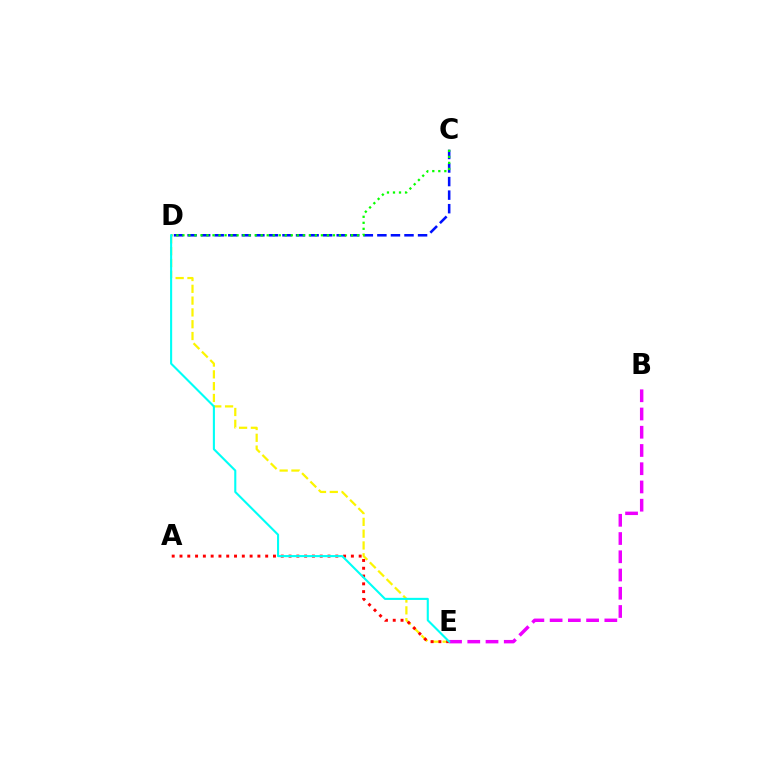{('B', 'E'): [{'color': '#ee00ff', 'line_style': 'dashed', 'thickness': 2.48}], ('C', 'D'): [{'color': '#0010ff', 'line_style': 'dashed', 'thickness': 1.84}, {'color': '#08ff00', 'line_style': 'dotted', 'thickness': 1.64}], ('D', 'E'): [{'color': '#fcf500', 'line_style': 'dashed', 'thickness': 1.6}, {'color': '#00fff6', 'line_style': 'solid', 'thickness': 1.51}], ('A', 'E'): [{'color': '#ff0000', 'line_style': 'dotted', 'thickness': 2.12}]}